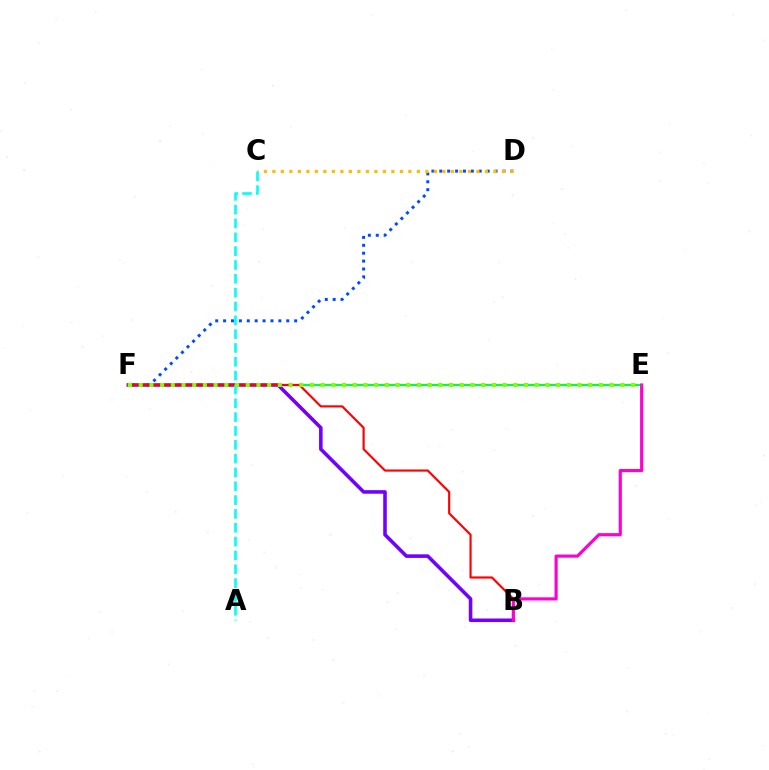{('B', 'F'): [{'color': '#7200ff', 'line_style': 'solid', 'thickness': 2.57}, {'color': '#ff0000', 'line_style': 'solid', 'thickness': 1.55}], ('D', 'F'): [{'color': '#004bff', 'line_style': 'dotted', 'thickness': 2.15}], ('E', 'F'): [{'color': '#00ff39', 'line_style': 'solid', 'thickness': 1.56}, {'color': '#84ff00', 'line_style': 'dotted', 'thickness': 2.91}], ('B', 'E'): [{'color': '#ff00cf', 'line_style': 'solid', 'thickness': 2.27}], ('C', 'D'): [{'color': '#ffbd00', 'line_style': 'dotted', 'thickness': 2.31}], ('A', 'C'): [{'color': '#00fff6', 'line_style': 'dashed', 'thickness': 1.88}]}